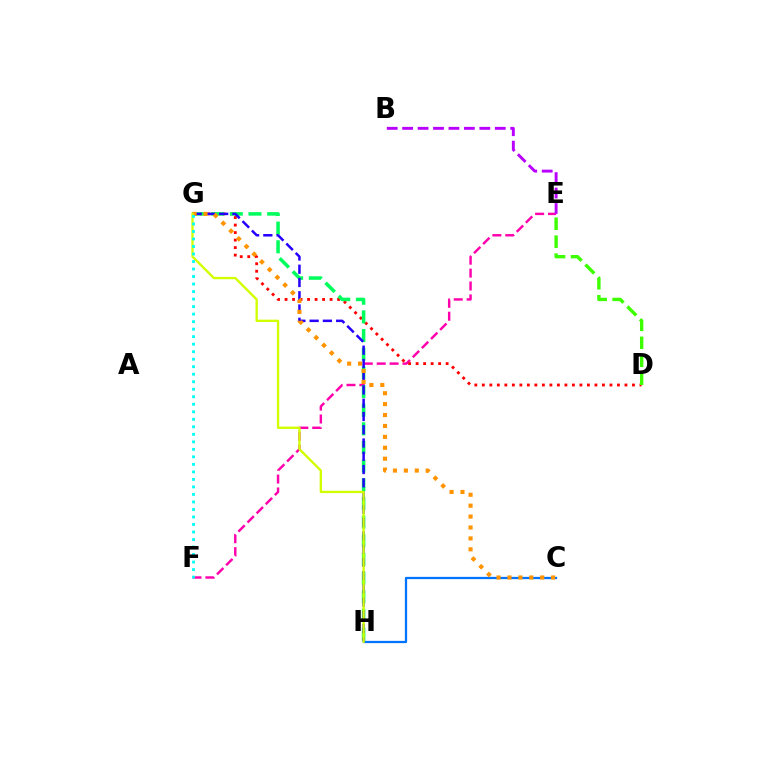{('E', 'F'): [{'color': '#ff00ac', 'line_style': 'dashed', 'thickness': 1.75}], ('B', 'E'): [{'color': '#b900ff', 'line_style': 'dashed', 'thickness': 2.1}], ('D', 'G'): [{'color': '#ff0000', 'line_style': 'dotted', 'thickness': 2.04}], ('G', 'H'): [{'color': '#00ff5c', 'line_style': 'dashed', 'thickness': 2.53}, {'color': '#2500ff', 'line_style': 'dashed', 'thickness': 1.8}, {'color': '#d1ff00', 'line_style': 'solid', 'thickness': 1.69}], ('C', 'H'): [{'color': '#0074ff', 'line_style': 'solid', 'thickness': 1.63}], ('D', 'E'): [{'color': '#3dff00', 'line_style': 'dashed', 'thickness': 2.44}], ('C', 'G'): [{'color': '#ff9400', 'line_style': 'dotted', 'thickness': 2.96}], ('F', 'G'): [{'color': '#00fff6', 'line_style': 'dotted', 'thickness': 2.04}]}